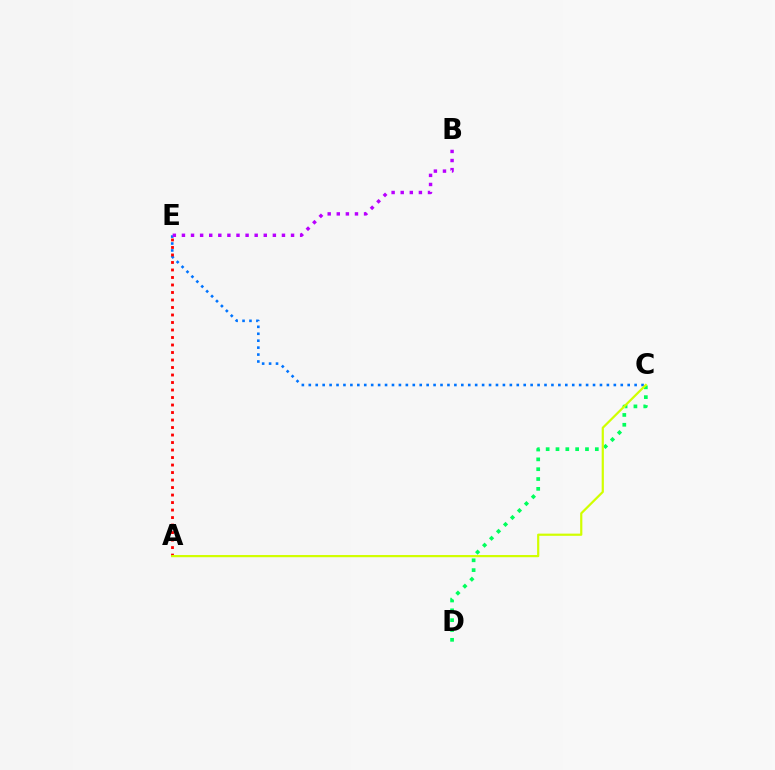{('C', 'E'): [{'color': '#0074ff', 'line_style': 'dotted', 'thickness': 1.88}], ('A', 'E'): [{'color': '#ff0000', 'line_style': 'dotted', 'thickness': 2.04}], ('C', 'D'): [{'color': '#00ff5c', 'line_style': 'dotted', 'thickness': 2.67}], ('B', 'E'): [{'color': '#b900ff', 'line_style': 'dotted', 'thickness': 2.47}], ('A', 'C'): [{'color': '#d1ff00', 'line_style': 'solid', 'thickness': 1.59}]}